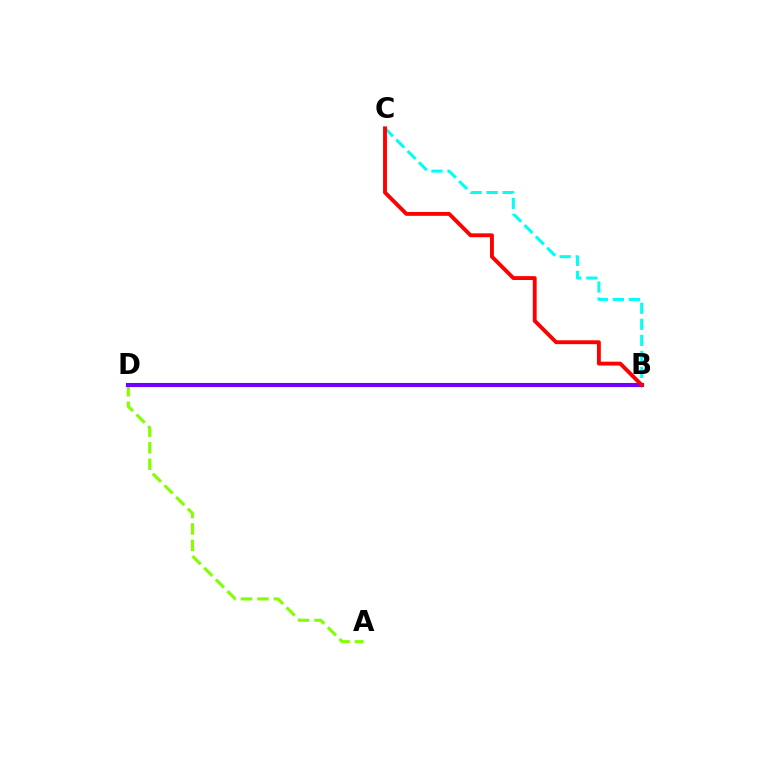{('A', 'D'): [{'color': '#84ff00', 'line_style': 'dashed', 'thickness': 2.24}], ('B', 'C'): [{'color': '#00fff6', 'line_style': 'dashed', 'thickness': 2.18}, {'color': '#ff0000', 'line_style': 'solid', 'thickness': 2.79}], ('B', 'D'): [{'color': '#7200ff', 'line_style': 'solid', 'thickness': 2.94}]}